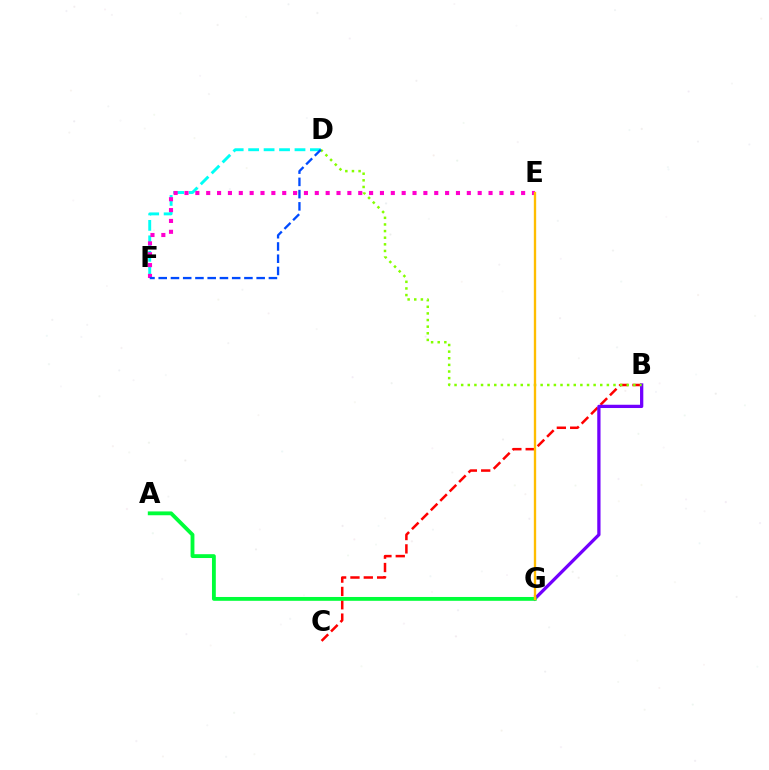{('B', 'C'): [{'color': '#ff0000', 'line_style': 'dashed', 'thickness': 1.81}], ('D', 'F'): [{'color': '#00fff6', 'line_style': 'dashed', 'thickness': 2.1}, {'color': '#004bff', 'line_style': 'dashed', 'thickness': 1.66}], ('B', 'G'): [{'color': '#7200ff', 'line_style': 'solid', 'thickness': 2.36}], ('B', 'D'): [{'color': '#84ff00', 'line_style': 'dotted', 'thickness': 1.8}], ('E', 'F'): [{'color': '#ff00cf', 'line_style': 'dotted', 'thickness': 2.95}], ('A', 'G'): [{'color': '#00ff39', 'line_style': 'solid', 'thickness': 2.76}], ('E', 'G'): [{'color': '#ffbd00', 'line_style': 'solid', 'thickness': 1.69}]}